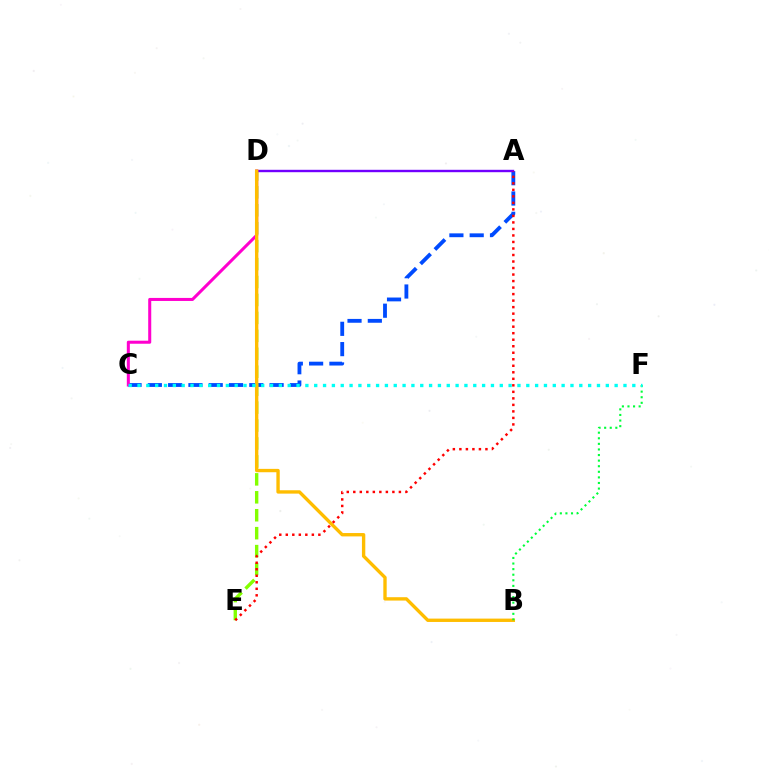{('A', 'C'): [{'color': '#004bff', 'line_style': 'dashed', 'thickness': 2.76}], ('D', 'E'): [{'color': '#84ff00', 'line_style': 'dashed', 'thickness': 2.44}], ('A', 'D'): [{'color': '#7200ff', 'line_style': 'solid', 'thickness': 1.73}], ('C', 'D'): [{'color': '#ff00cf', 'line_style': 'solid', 'thickness': 2.19}], ('B', 'D'): [{'color': '#ffbd00', 'line_style': 'solid', 'thickness': 2.42}], ('B', 'F'): [{'color': '#00ff39', 'line_style': 'dotted', 'thickness': 1.52}], ('A', 'E'): [{'color': '#ff0000', 'line_style': 'dotted', 'thickness': 1.77}], ('C', 'F'): [{'color': '#00fff6', 'line_style': 'dotted', 'thickness': 2.4}]}